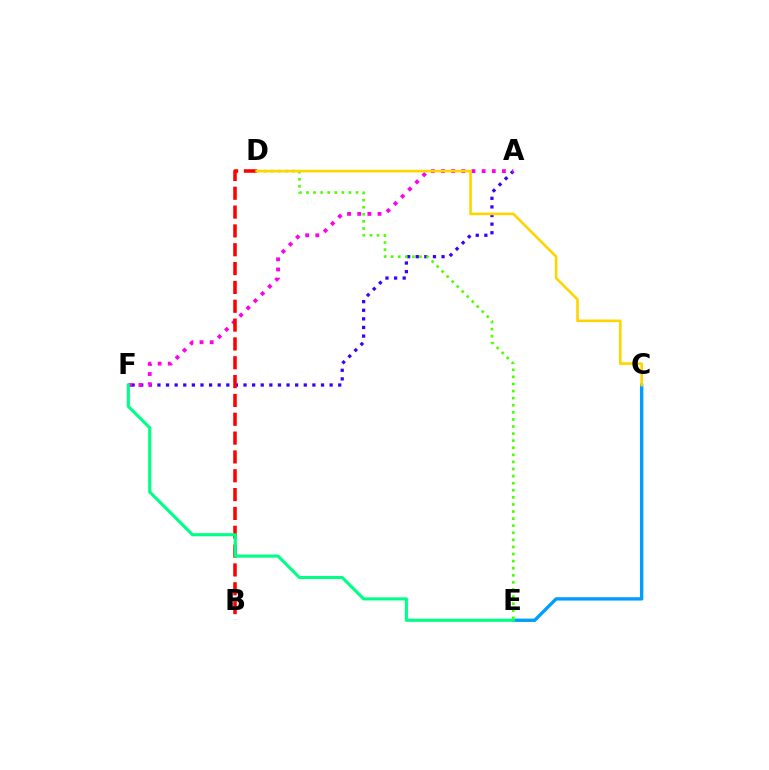{('A', 'F'): [{'color': '#3700ff', 'line_style': 'dotted', 'thickness': 2.34}, {'color': '#ff00ed', 'line_style': 'dotted', 'thickness': 2.76}], ('C', 'E'): [{'color': '#009eff', 'line_style': 'solid', 'thickness': 2.42}], ('B', 'D'): [{'color': '#ff0000', 'line_style': 'dashed', 'thickness': 2.56}], ('E', 'F'): [{'color': '#00ff86', 'line_style': 'solid', 'thickness': 2.24}], ('D', 'E'): [{'color': '#4fff00', 'line_style': 'dotted', 'thickness': 1.93}], ('C', 'D'): [{'color': '#ffd500', 'line_style': 'solid', 'thickness': 1.89}]}